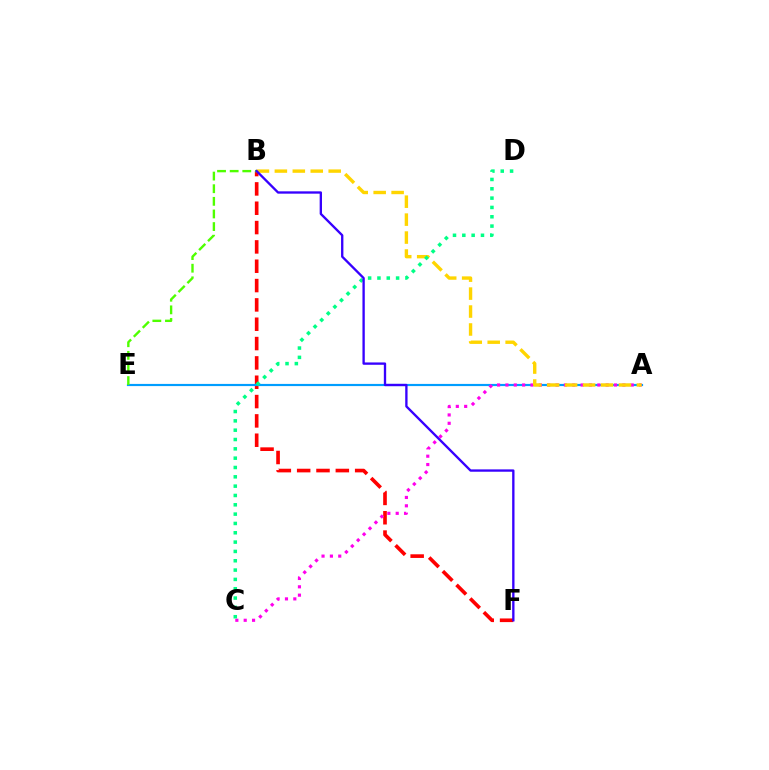{('B', 'F'): [{'color': '#ff0000', 'line_style': 'dashed', 'thickness': 2.63}, {'color': '#3700ff', 'line_style': 'solid', 'thickness': 1.68}], ('A', 'E'): [{'color': '#009eff', 'line_style': 'solid', 'thickness': 1.56}], ('B', 'E'): [{'color': '#4fff00', 'line_style': 'dashed', 'thickness': 1.71}], ('A', 'C'): [{'color': '#ff00ed', 'line_style': 'dotted', 'thickness': 2.27}], ('A', 'B'): [{'color': '#ffd500', 'line_style': 'dashed', 'thickness': 2.44}], ('C', 'D'): [{'color': '#00ff86', 'line_style': 'dotted', 'thickness': 2.53}]}